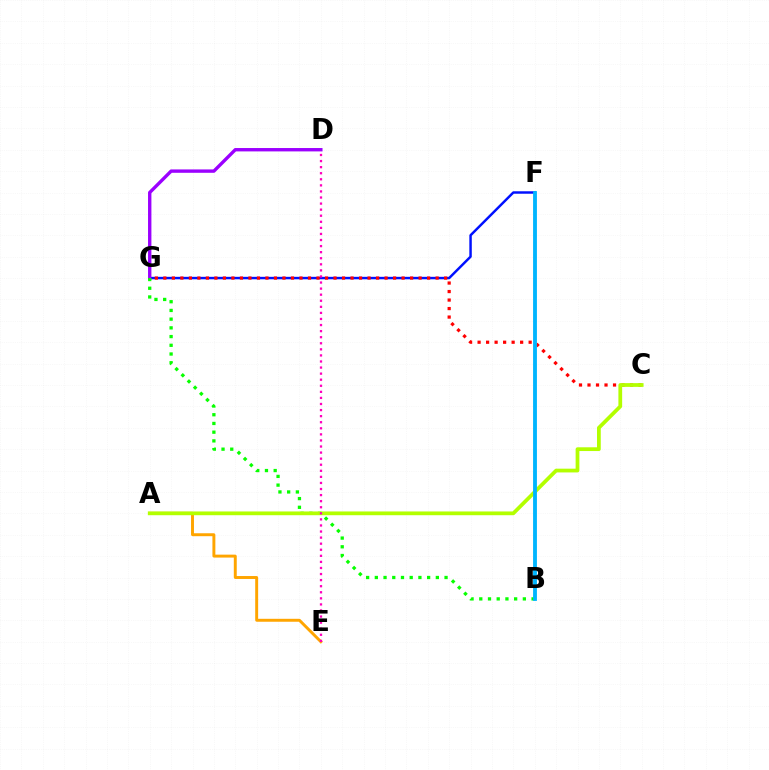{('A', 'E'): [{'color': '#ffa500', 'line_style': 'solid', 'thickness': 2.11}], ('F', 'G'): [{'color': '#0010ff', 'line_style': 'solid', 'thickness': 1.77}], ('D', 'G'): [{'color': '#9b00ff', 'line_style': 'solid', 'thickness': 2.43}], ('C', 'G'): [{'color': '#ff0000', 'line_style': 'dotted', 'thickness': 2.31}], ('B', 'G'): [{'color': '#08ff00', 'line_style': 'dotted', 'thickness': 2.37}], ('B', 'F'): [{'color': '#00ff9d', 'line_style': 'dashed', 'thickness': 1.65}, {'color': '#00b5ff', 'line_style': 'solid', 'thickness': 2.76}], ('A', 'C'): [{'color': '#b3ff00', 'line_style': 'solid', 'thickness': 2.7}], ('D', 'E'): [{'color': '#ff00bd', 'line_style': 'dotted', 'thickness': 1.65}]}